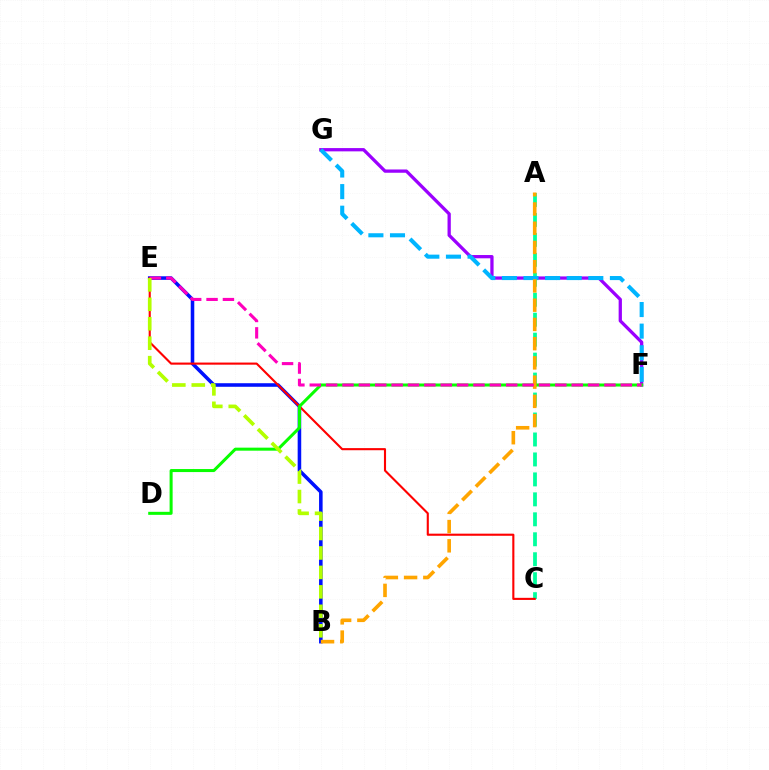{('F', 'G'): [{'color': '#9b00ff', 'line_style': 'solid', 'thickness': 2.36}, {'color': '#00b5ff', 'line_style': 'dashed', 'thickness': 2.93}], ('A', 'C'): [{'color': '#00ff9d', 'line_style': 'dashed', 'thickness': 2.71}], ('B', 'E'): [{'color': '#0010ff', 'line_style': 'solid', 'thickness': 2.56}, {'color': '#b3ff00', 'line_style': 'dashed', 'thickness': 2.64}], ('C', 'E'): [{'color': '#ff0000', 'line_style': 'solid', 'thickness': 1.52}], ('D', 'F'): [{'color': '#08ff00', 'line_style': 'solid', 'thickness': 2.18}], ('A', 'B'): [{'color': '#ffa500', 'line_style': 'dashed', 'thickness': 2.61}], ('E', 'F'): [{'color': '#ff00bd', 'line_style': 'dashed', 'thickness': 2.22}]}